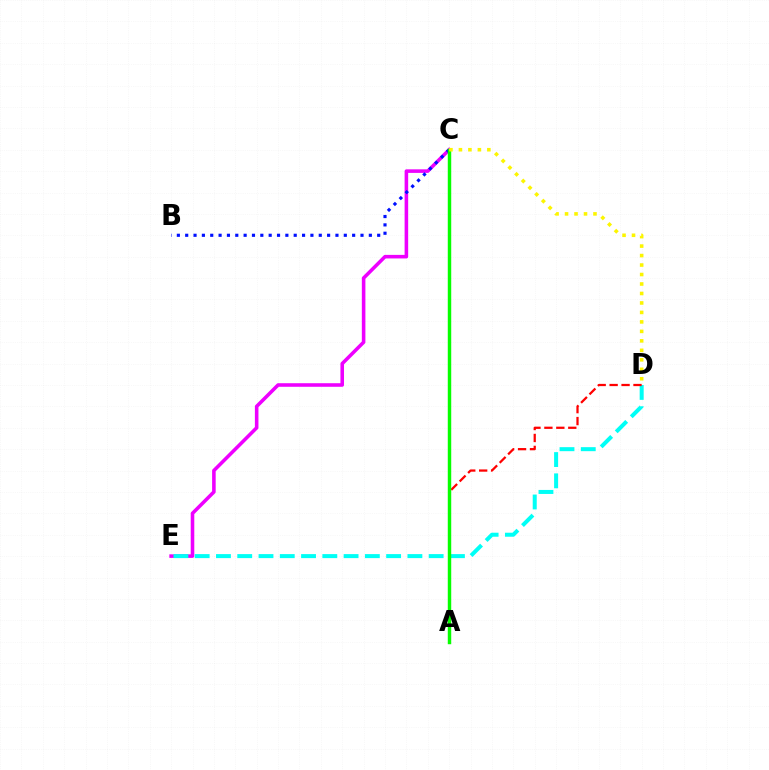{('C', 'E'): [{'color': '#ee00ff', 'line_style': 'solid', 'thickness': 2.57}], ('D', 'E'): [{'color': '#00fff6', 'line_style': 'dashed', 'thickness': 2.89}], ('B', 'C'): [{'color': '#0010ff', 'line_style': 'dotted', 'thickness': 2.27}], ('A', 'D'): [{'color': '#ff0000', 'line_style': 'dashed', 'thickness': 1.62}], ('A', 'C'): [{'color': '#08ff00', 'line_style': 'solid', 'thickness': 2.48}], ('C', 'D'): [{'color': '#fcf500', 'line_style': 'dotted', 'thickness': 2.58}]}